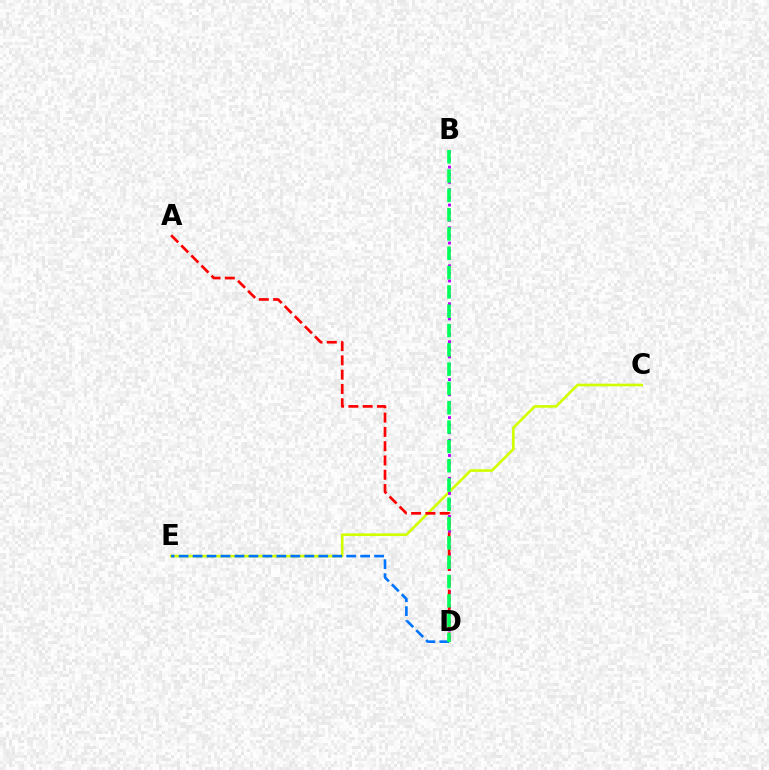{('C', 'E'): [{'color': '#d1ff00', 'line_style': 'solid', 'thickness': 1.9}], ('B', 'D'): [{'color': '#b900ff', 'line_style': 'dotted', 'thickness': 2.06}, {'color': '#00ff5c', 'line_style': 'dashed', 'thickness': 2.62}], ('D', 'E'): [{'color': '#0074ff', 'line_style': 'dashed', 'thickness': 1.9}], ('A', 'D'): [{'color': '#ff0000', 'line_style': 'dashed', 'thickness': 1.94}]}